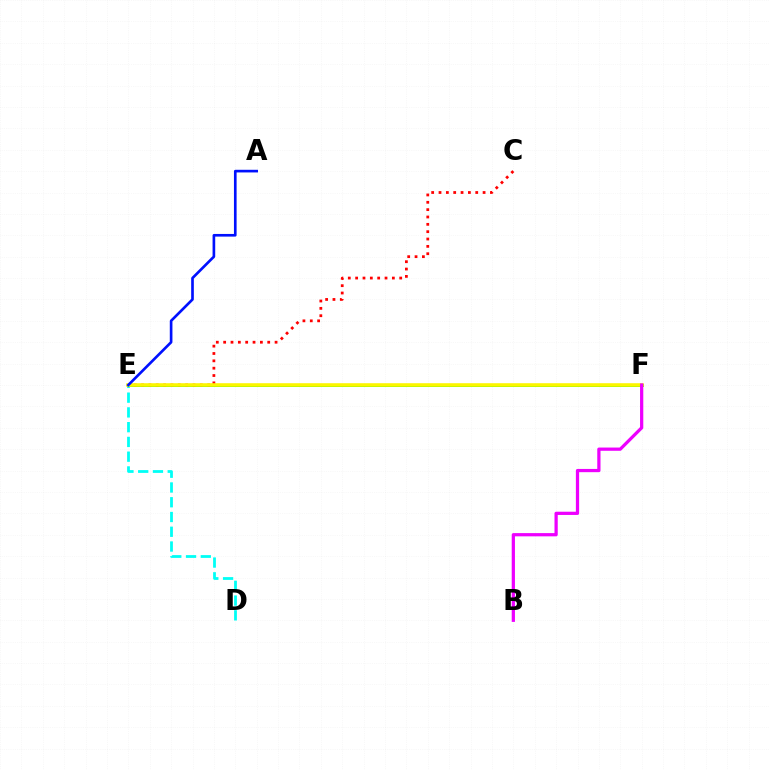{('D', 'E'): [{'color': '#00fff6', 'line_style': 'dashed', 'thickness': 2.0}], ('E', 'F'): [{'color': '#08ff00', 'line_style': 'solid', 'thickness': 2.11}, {'color': '#fcf500', 'line_style': 'solid', 'thickness': 2.58}], ('C', 'E'): [{'color': '#ff0000', 'line_style': 'dotted', 'thickness': 2.0}], ('A', 'E'): [{'color': '#0010ff', 'line_style': 'solid', 'thickness': 1.91}], ('B', 'F'): [{'color': '#ee00ff', 'line_style': 'solid', 'thickness': 2.33}]}